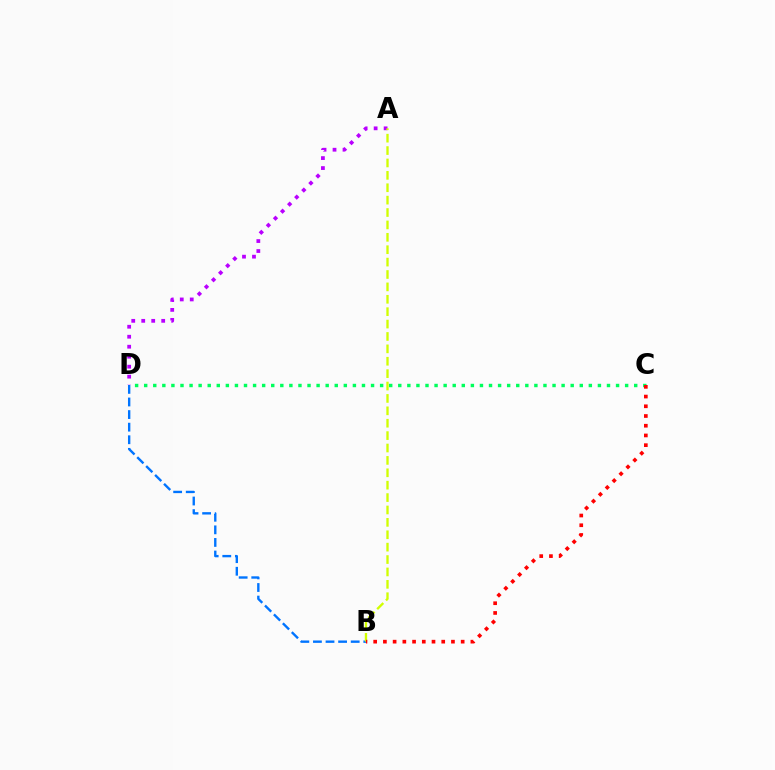{('C', 'D'): [{'color': '#00ff5c', 'line_style': 'dotted', 'thickness': 2.47}], ('B', 'D'): [{'color': '#0074ff', 'line_style': 'dashed', 'thickness': 1.71}], ('A', 'D'): [{'color': '#b900ff', 'line_style': 'dotted', 'thickness': 2.71}], ('A', 'B'): [{'color': '#d1ff00', 'line_style': 'dashed', 'thickness': 1.68}], ('B', 'C'): [{'color': '#ff0000', 'line_style': 'dotted', 'thickness': 2.64}]}